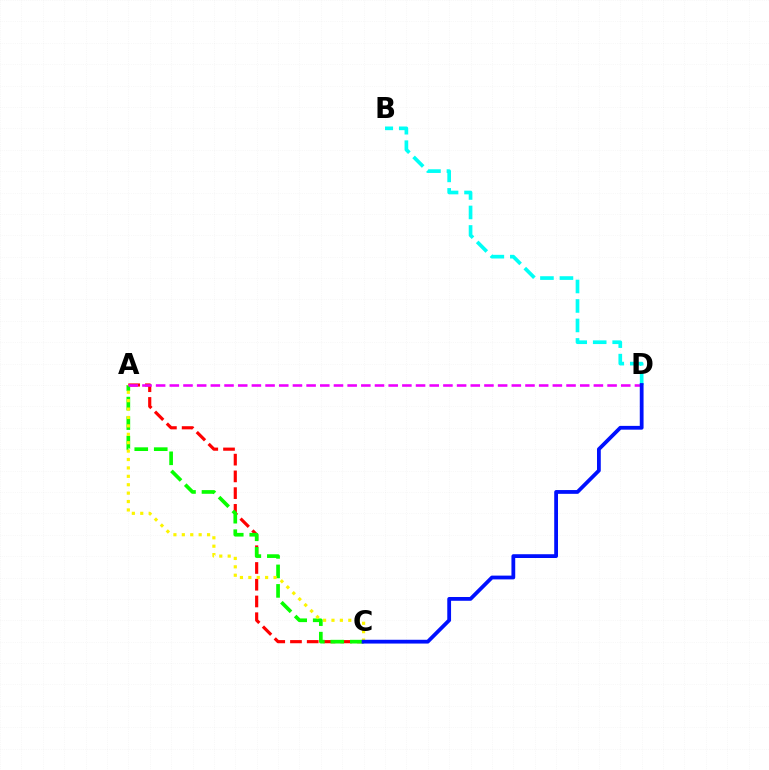{('A', 'C'): [{'color': '#ff0000', 'line_style': 'dashed', 'thickness': 2.27}, {'color': '#08ff00', 'line_style': 'dashed', 'thickness': 2.65}, {'color': '#fcf500', 'line_style': 'dotted', 'thickness': 2.28}], ('A', 'D'): [{'color': '#ee00ff', 'line_style': 'dashed', 'thickness': 1.86}], ('B', 'D'): [{'color': '#00fff6', 'line_style': 'dashed', 'thickness': 2.65}], ('C', 'D'): [{'color': '#0010ff', 'line_style': 'solid', 'thickness': 2.72}]}